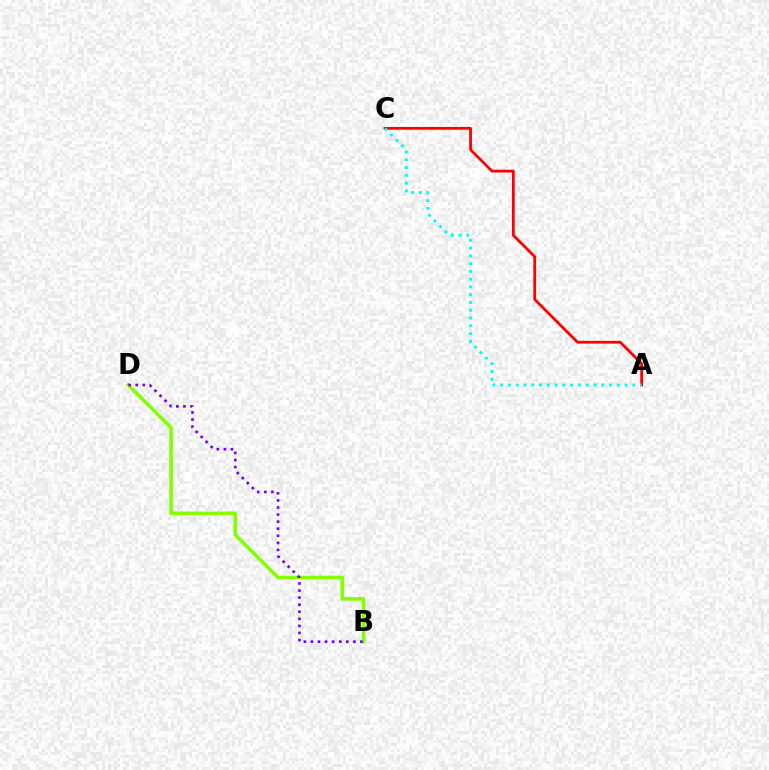{('A', 'C'): [{'color': '#ff0000', 'line_style': 'solid', 'thickness': 1.99}, {'color': '#00fff6', 'line_style': 'dotted', 'thickness': 2.11}], ('B', 'D'): [{'color': '#84ff00', 'line_style': 'solid', 'thickness': 2.61}, {'color': '#7200ff', 'line_style': 'dotted', 'thickness': 1.92}]}